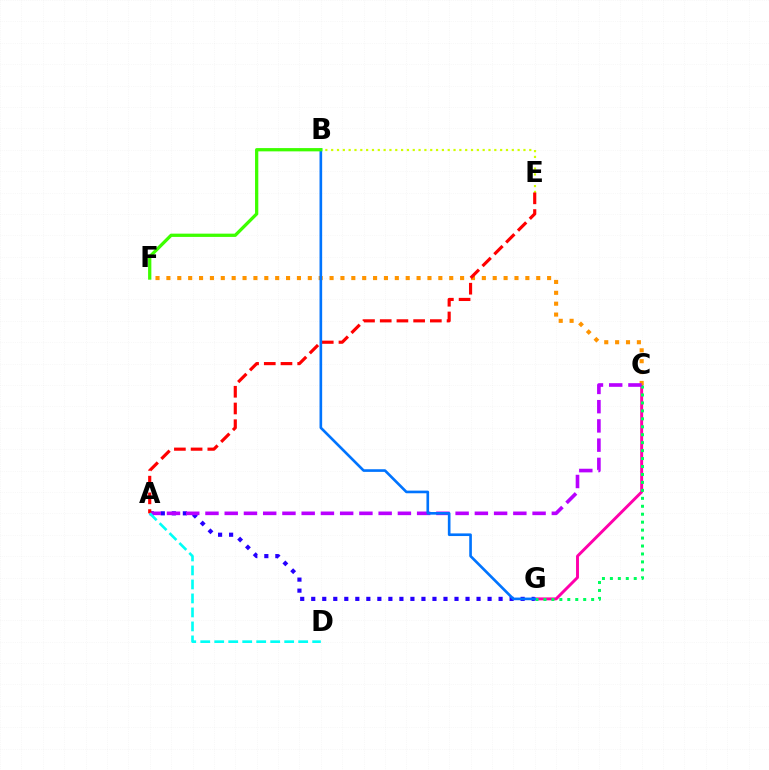{('C', 'G'): [{'color': '#ff00ac', 'line_style': 'solid', 'thickness': 2.11}, {'color': '#00ff5c', 'line_style': 'dotted', 'thickness': 2.16}], ('B', 'E'): [{'color': '#d1ff00', 'line_style': 'dotted', 'thickness': 1.58}], ('A', 'G'): [{'color': '#2500ff', 'line_style': 'dotted', 'thickness': 2.99}], ('C', 'F'): [{'color': '#ff9400', 'line_style': 'dotted', 'thickness': 2.96}], ('A', 'C'): [{'color': '#b900ff', 'line_style': 'dashed', 'thickness': 2.61}], ('A', 'E'): [{'color': '#ff0000', 'line_style': 'dashed', 'thickness': 2.27}], ('B', 'G'): [{'color': '#0074ff', 'line_style': 'solid', 'thickness': 1.9}], ('B', 'F'): [{'color': '#3dff00', 'line_style': 'solid', 'thickness': 2.35}], ('A', 'D'): [{'color': '#00fff6', 'line_style': 'dashed', 'thickness': 1.9}]}